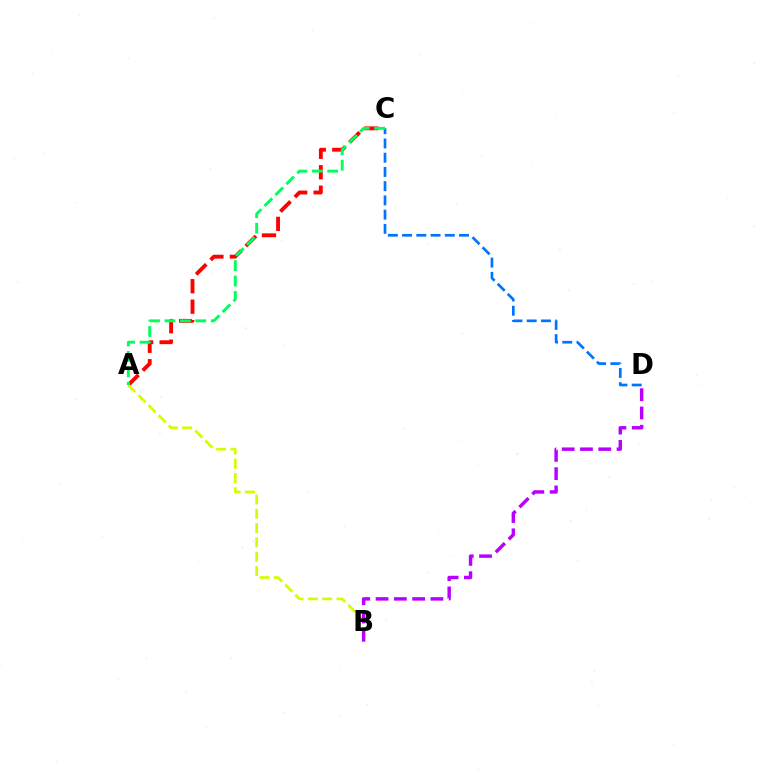{('A', 'C'): [{'color': '#ff0000', 'line_style': 'dashed', 'thickness': 2.78}, {'color': '#00ff5c', 'line_style': 'dashed', 'thickness': 2.1}], ('A', 'B'): [{'color': '#d1ff00', 'line_style': 'dashed', 'thickness': 1.94}], ('C', 'D'): [{'color': '#0074ff', 'line_style': 'dashed', 'thickness': 1.93}], ('B', 'D'): [{'color': '#b900ff', 'line_style': 'dashed', 'thickness': 2.48}]}